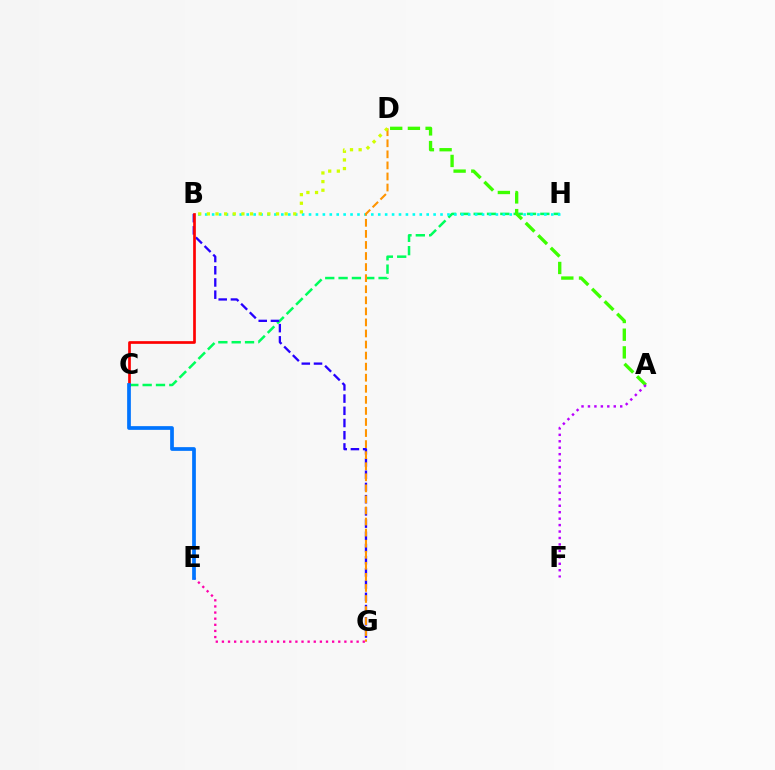{('C', 'H'): [{'color': '#00ff5c', 'line_style': 'dashed', 'thickness': 1.81}], ('B', 'H'): [{'color': '#00fff6', 'line_style': 'dotted', 'thickness': 1.88}], ('B', 'G'): [{'color': '#2500ff', 'line_style': 'dashed', 'thickness': 1.66}], ('D', 'G'): [{'color': '#ff9400', 'line_style': 'dashed', 'thickness': 1.5}], ('E', 'G'): [{'color': '#ff00ac', 'line_style': 'dotted', 'thickness': 1.66}], ('A', 'D'): [{'color': '#3dff00', 'line_style': 'dashed', 'thickness': 2.4}], ('B', 'C'): [{'color': '#ff0000', 'line_style': 'solid', 'thickness': 1.94}], ('A', 'F'): [{'color': '#b900ff', 'line_style': 'dotted', 'thickness': 1.75}], ('B', 'D'): [{'color': '#d1ff00', 'line_style': 'dotted', 'thickness': 2.35}], ('C', 'E'): [{'color': '#0074ff', 'line_style': 'solid', 'thickness': 2.68}]}